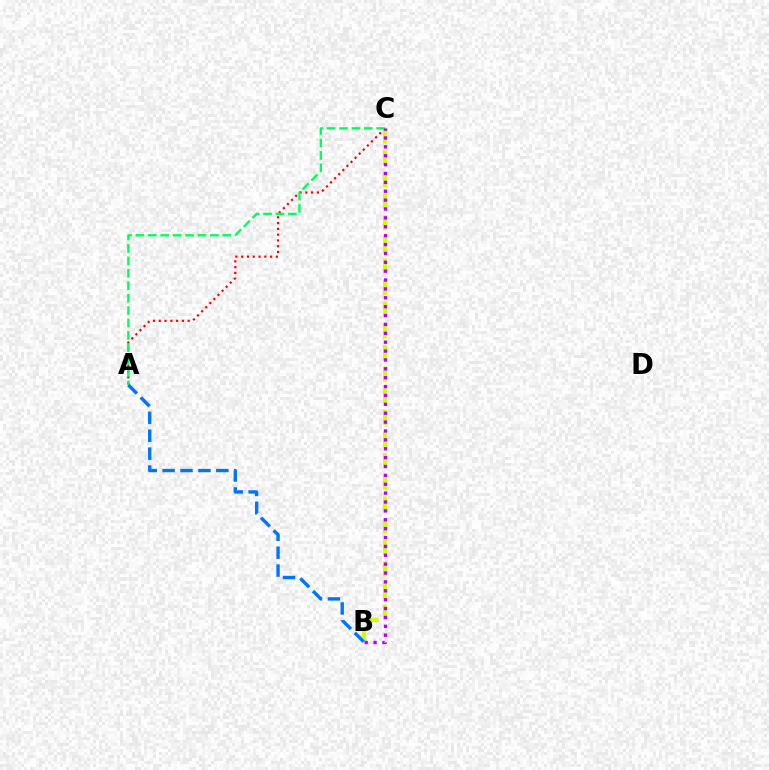{('A', 'C'): [{'color': '#ff0000', 'line_style': 'dotted', 'thickness': 1.57}, {'color': '#00ff5c', 'line_style': 'dashed', 'thickness': 1.69}], ('B', 'C'): [{'color': '#d1ff00', 'line_style': 'dashed', 'thickness': 2.94}, {'color': '#b900ff', 'line_style': 'dotted', 'thickness': 2.41}], ('A', 'B'): [{'color': '#0074ff', 'line_style': 'dashed', 'thickness': 2.43}]}